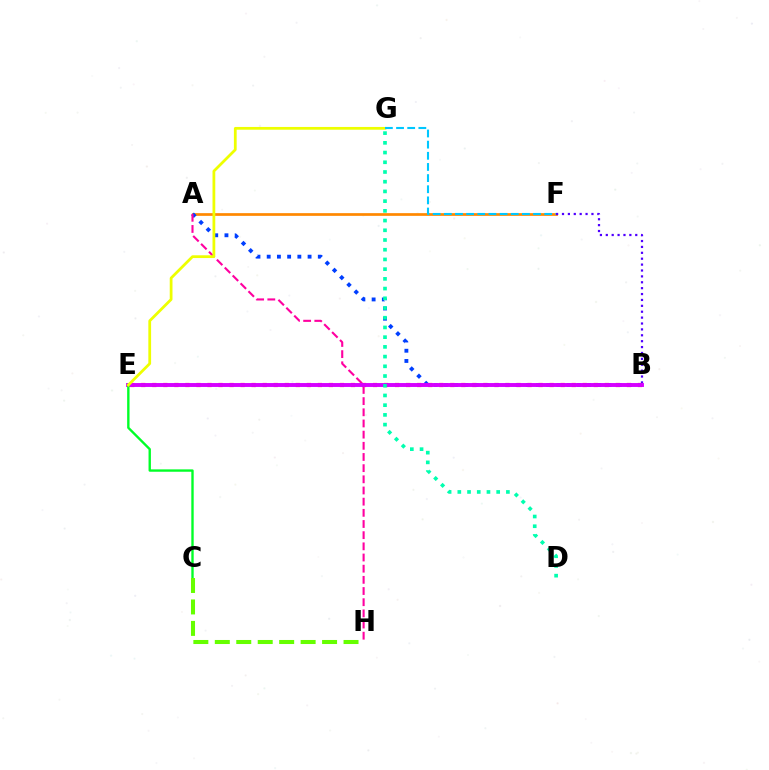{('A', 'F'): [{'color': '#ff8800', 'line_style': 'solid', 'thickness': 1.95}], ('B', 'F'): [{'color': '#4f00ff', 'line_style': 'dotted', 'thickness': 1.6}], ('B', 'E'): [{'color': '#ff0000', 'line_style': 'dotted', 'thickness': 3.0}, {'color': '#d600ff', 'line_style': 'solid', 'thickness': 2.81}], ('A', 'B'): [{'color': '#003fff', 'line_style': 'dotted', 'thickness': 2.78}], ('A', 'H'): [{'color': '#ff00a0', 'line_style': 'dashed', 'thickness': 1.52}], ('C', 'E'): [{'color': '#00ff27', 'line_style': 'solid', 'thickness': 1.71}], ('D', 'G'): [{'color': '#00ffaf', 'line_style': 'dotted', 'thickness': 2.64}], ('C', 'H'): [{'color': '#66ff00', 'line_style': 'dashed', 'thickness': 2.91}], ('E', 'G'): [{'color': '#eeff00', 'line_style': 'solid', 'thickness': 1.99}], ('F', 'G'): [{'color': '#00c7ff', 'line_style': 'dashed', 'thickness': 1.51}]}